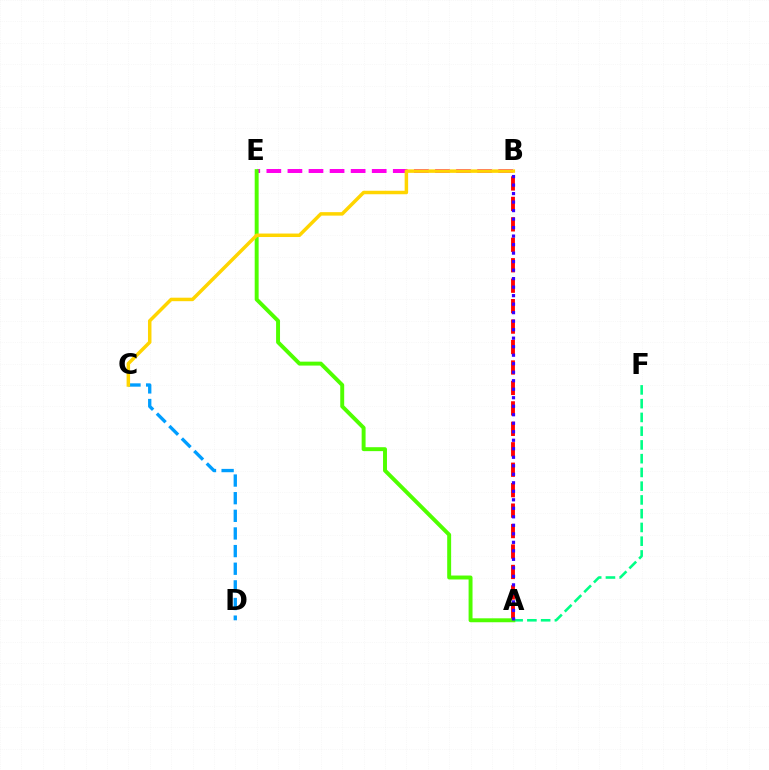{('C', 'D'): [{'color': '#009eff', 'line_style': 'dashed', 'thickness': 2.4}], ('A', 'F'): [{'color': '#00ff86', 'line_style': 'dashed', 'thickness': 1.87}], ('A', 'B'): [{'color': '#ff0000', 'line_style': 'dashed', 'thickness': 2.78}, {'color': '#3700ff', 'line_style': 'dotted', 'thickness': 2.31}], ('B', 'E'): [{'color': '#ff00ed', 'line_style': 'dashed', 'thickness': 2.86}], ('A', 'E'): [{'color': '#4fff00', 'line_style': 'solid', 'thickness': 2.83}], ('B', 'C'): [{'color': '#ffd500', 'line_style': 'solid', 'thickness': 2.51}]}